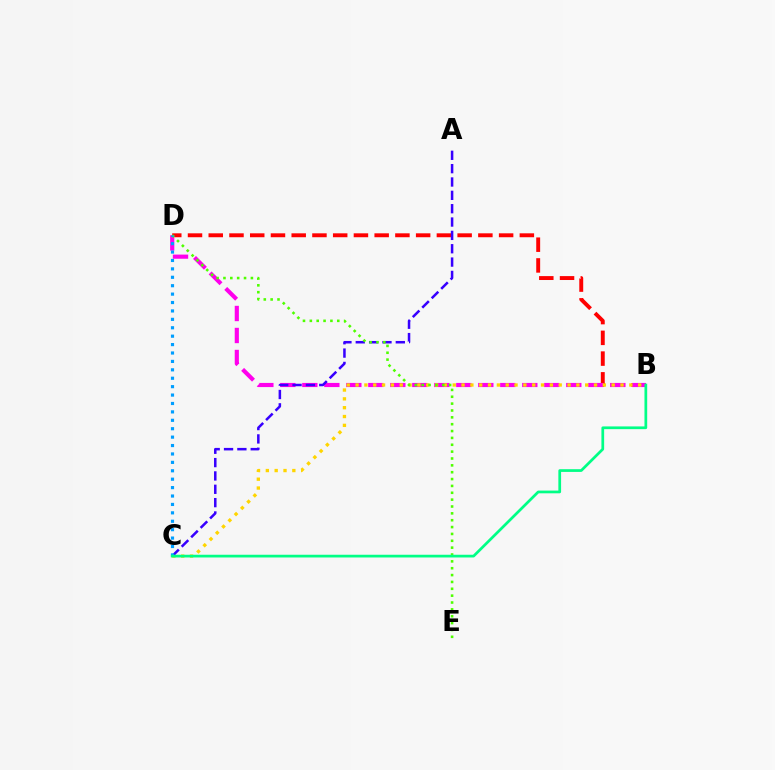{('B', 'D'): [{'color': '#ff0000', 'line_style': 'dashed', 'thickness': 2.82}, {'color': '#ff00ed', 'line_style': 'dashed', 'thickness': 2.99}], ('B', 'C'): [{'color': '#ffd500', 'line_style': 'dotted', 'thickness': 2.4}, {'color': '#00ff86', 'line_style': 'solid', 'thickness': 1.96}], ('A', 'C'): [{'color': '#3700ff', 'line_style': 'dashed', 'thickness': 1.81}], ('D', 'E'): [{'color': '#4fff00', 'line_style': 'dotted', 'thickness': 1.86}], ('C', 'D'): [{'color': '#009eff', 'line_style': 'dotted', 'thickness': 2.29}]}